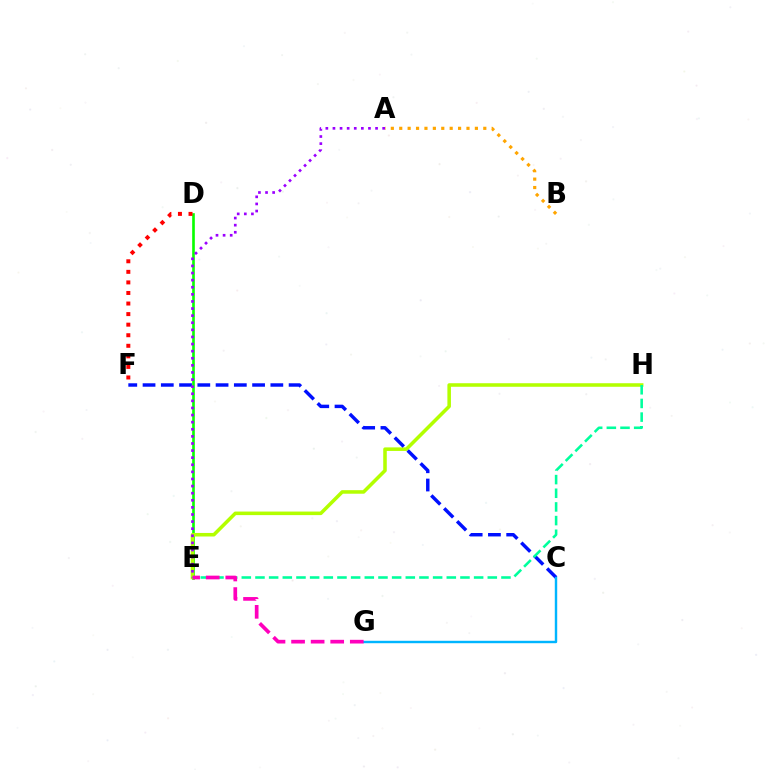{('D', 'E'): [{'color': '#08ff00', 'line_style': 'solid', 'thickness': 1.9}], ('E', 'H'): [{'color': '#b3ff00', 'line_style': 'solid', 'thickness': 2.55}, {'color': '#00ff9d', 'line_style': 'dashed', 'thickness': 1.86}], ('A', 'B'): [{'color': '#ffa500', 'line_style': 'dotted', 'thickness': 2.28}], ('C', 'F'): [{'color': '#0010ff', 'line_style': 'dashed', 'thickness': 2.48}], ('A', 'E'): [{'color': '#9b00ff', 'line_style': 'dotted', 'thickness': 1.93}], ('C', 'G'): [{'color': '#00b5ff', 'line_style': 'solid', 'thickness': 1.75}], ('D', 'F'): [{'color': '#ff0000', 'line_style': 'dotted', 'thickness': 2.87}], ('E', 'G'): [{'color': '#ff00bd', 'line_style': 'dashed', 'thickness': 2.66}]}